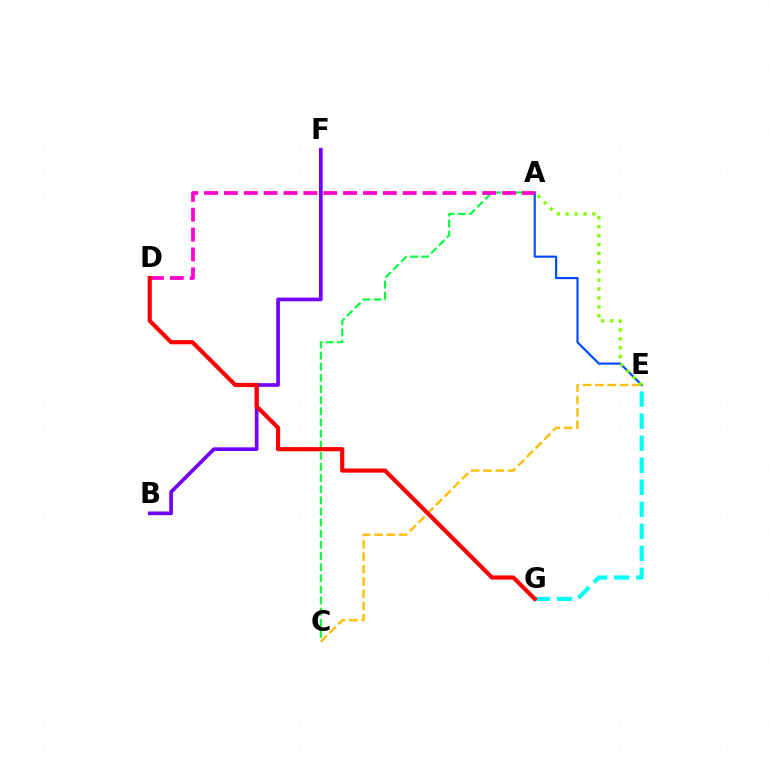{('B', 'F'): [{'color': '#7200ff', 'line_style': 'solid', 'thickness': 2.65}], ('C', 'E'): [{'color': '#ffbd00', 'line_style': 'dashed', 'thickness': 1.67}], ('A', 'E'): [{'color': '#004bff', 'line_style': 'solid', 'thickness': 1.56}, {'color': '#84ff00', 'line_style': 'dotted', 'thickness': 2.42}], ('E', 'G'): [{'color': '#00fff6', 'line_style': 'dashed', 'thickness': 2.99}], ('A', 'C'): [{'color': '#00ff39', 'line_style': 'dashed', 'thickness': 1.51}], ('A', 'D'): [{'color': '#ff00cf', 'line_style': 'dashed', 'thickness': 2.7}], ('D', 'G'): [{'color': '#ff0000', 'line_style': 'solid', 'thickness': 2.98}]}